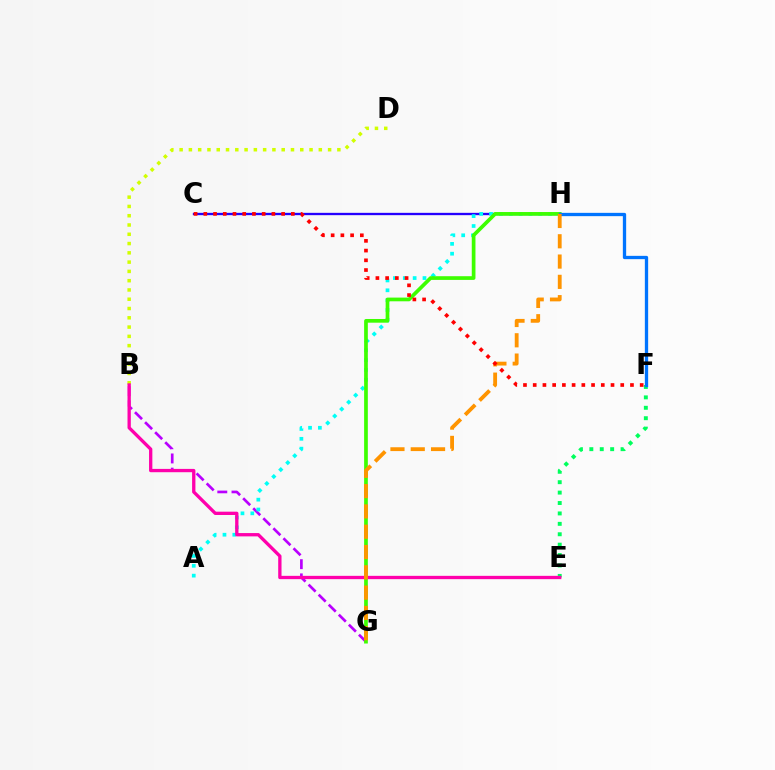{('B', 'D'): [{'color': '#d1ff00', 'line_style': 'dotted', 'thickness': 2.52}], ('E', 'F'): [{'color': '#00ff5c', 'line_style': 'dotted', 'thickness': 2.83}], ('B', 'G'): [{'color': '#b900ff', 'line_style': 'dashed', 'thickness': 1.93}], ('C', 'H'): [{'color': '#2500ff', 'line_style': 'solid', 'thickness': 1.68}], ('A', 'H'): [{'color': '#00fff6', 'line_style': 'dotted', 'thickness': 2.68}], ('G', 'H'): [{'color': '#3dff00', 'line_style': 'solid', 'thickness': 2.66}, {'color': '#ff9400', 'line_style': 'dashed', 'thickness': 2.76}], ('F', 'H'): [{'color': '#0074ff', 'line_style': 'solid', 'thickness': 2.38}], ('B', 'E'): [{'color': '#ff00ac', 'line_style': 'solid', 'thickness': 2.38}], ('C', 'F'): [{'color': '#ff0000', 'line_style': 'dotted', 'thickness': 2.64}]}